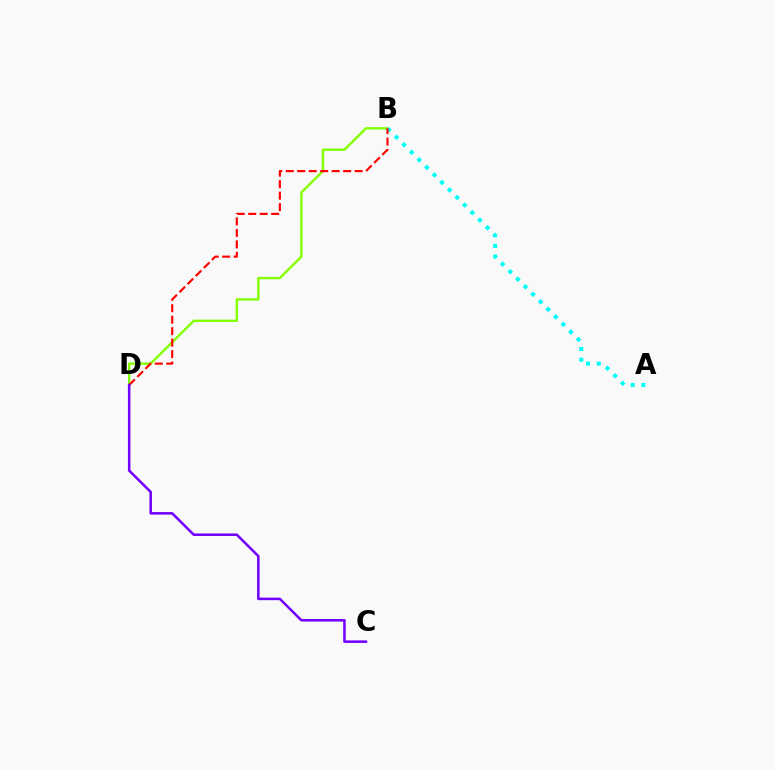{('B', 'D'): [{'color': '#84ff00', 'line_style': 'solid', 'thickness': 1.73}, {'color': '#ff0000', 'line_style': 'dashed', 'thickness': 1.56}], ('A', 'B'): [{'color': '#00fff6', 'line_style': 'dotted', 'thickness': 2.9}], ('C', 'D'): [{'color': '#7200ff', 'line_style': 'solid', 'thickness': 1.82}]}